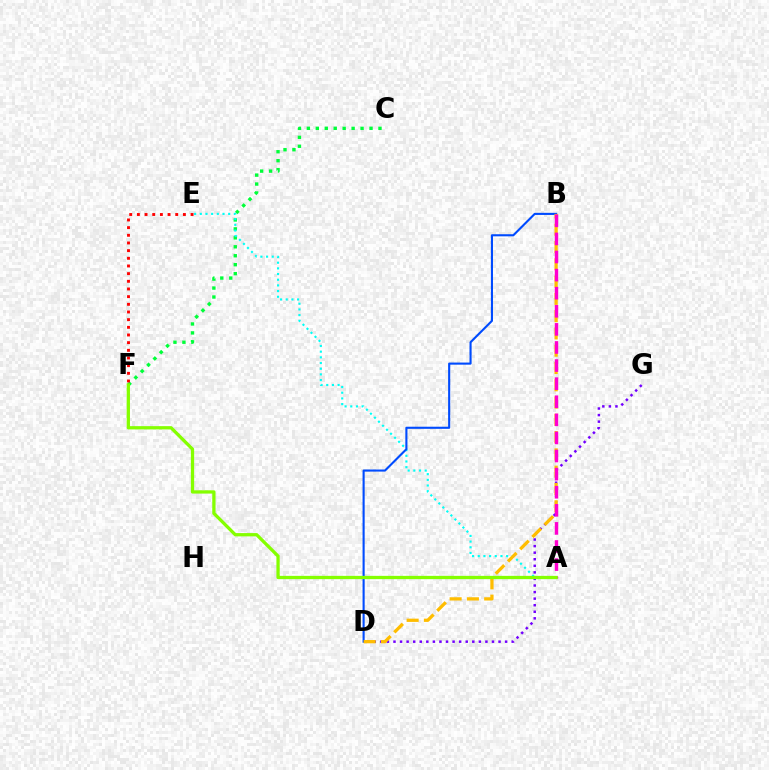{('C', 'F'): [{'color': '#00ff39', 'line_style': 'dotted', 'thickness': 2.43}], ('A', 'E'): [{'color': '#00fff6', 'line_style': 'dotted', 'thickness': 1.54}], ('E', 'F'): [{'color': '#ff0000', 'line_style': 'dotted', 'thickness': 2.08}], ('B', 'D'): [{'color': '#004bff', 'line_style': 'solid', 'thickness': 1.52}, {'color': '#ffbd00', 'line_style': 'dashed', 'thickness': 2.35}], ('D', 'G'): [{'color': '#7200ff', 'line_style': 'dotted', 'thickness': 1.78}], ('A', 'B'): [{'color': '#ff00cf', 'line_style': 'dashed', 'thickness': 2.46}], ('A', 'F'): [{'color': '#84ff00', 'line_style': 'solid', 'thickness': 2.36}]}